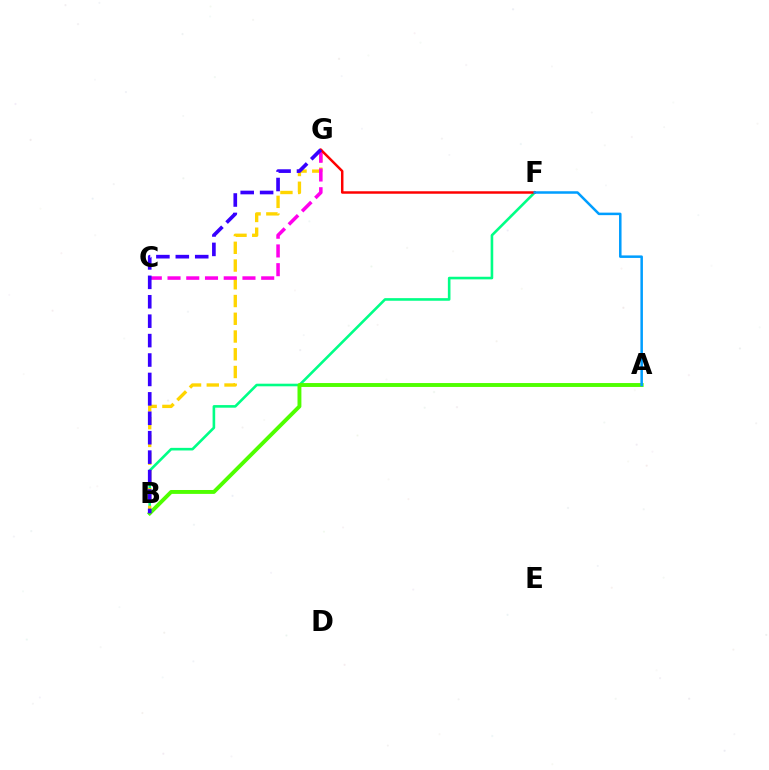{('B', 'F'): [{'color': '#00ff86', 'line_style': 'solid', 'thickness': 1.88}], ('B', 'G'): [{'color': '#ffd500', 'line_style': 'dashed', 'thickness': 2.41}, {'color': '#3700ff', 'line_style': 'dashed', 'thickness': 2.64}], ('C', 'G'): [{'color': '#ff00ed', 'line_style': 'dashed', 'thickness': 2.54}], ('F', 'G'): [{'color': '#ff0000', 'line_style': 'solid', 'thickness': 1.79}], ('A', 'B'): [{'color': '#4fff00', 'line_style': 'solid', 'thickness': 2.81}], ('A', 'F'): [{'color': '#009eff', 'line_style': 'solid', 'thickness': 1.81}]}